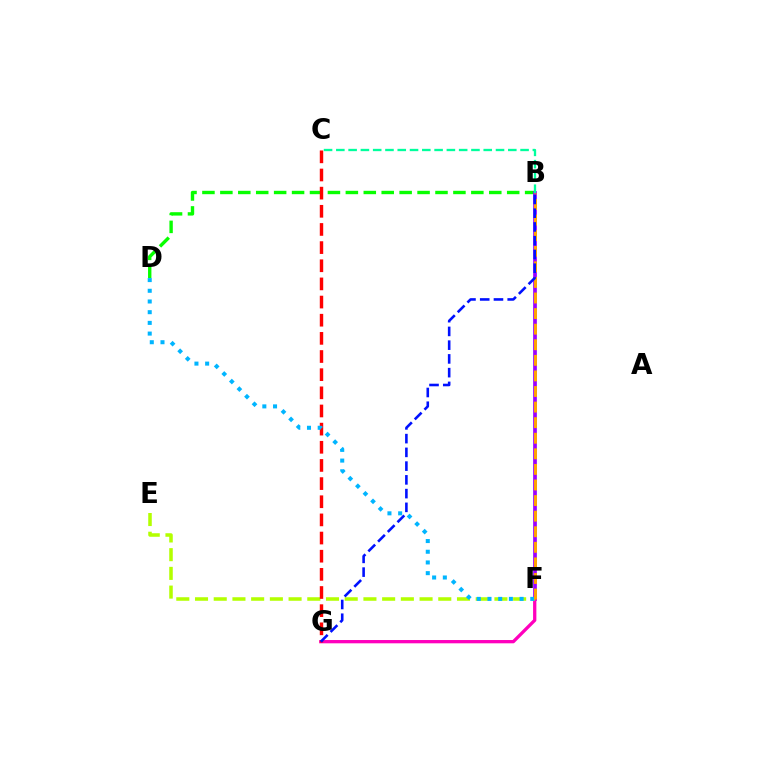{('B', 'D'): [{'color': '#08ff00', 'line_style': 'dashed', 'thickness': 2.44}], ('B', 'F'): [{'color': '#9b00ff', 'line_style': 'solid', 'thickness': 2.67}, {'color': '#ffa500', 'line_style': 'dashed', 'thickness': 2.12}], ('F', 'G'): [{'color': '#ff00bd', 'line_style': 'solid', 'thickness': 2.37}], ('E', 'F'): [{'color': '#b3ff00', 'line_style': 'dashed', 'thickness': 2.54}], ('C', 'G'): [{'color': '#ff0000', 'line_style': 'dashed', 'thickness': 2.47}], ('D', 'F'): [{'color': '#00b5ff', 'line_style': 'dotted', 'thickness': 2.91}], ('B', 'C'): [{'color': '#00ff9d', 'line_style': 'dashed', 'thickness': 1.67}], ('B', 'G'): [{'color': '#0010ff', 'line_style': 'dashed', 'thickness': 1.87}]}